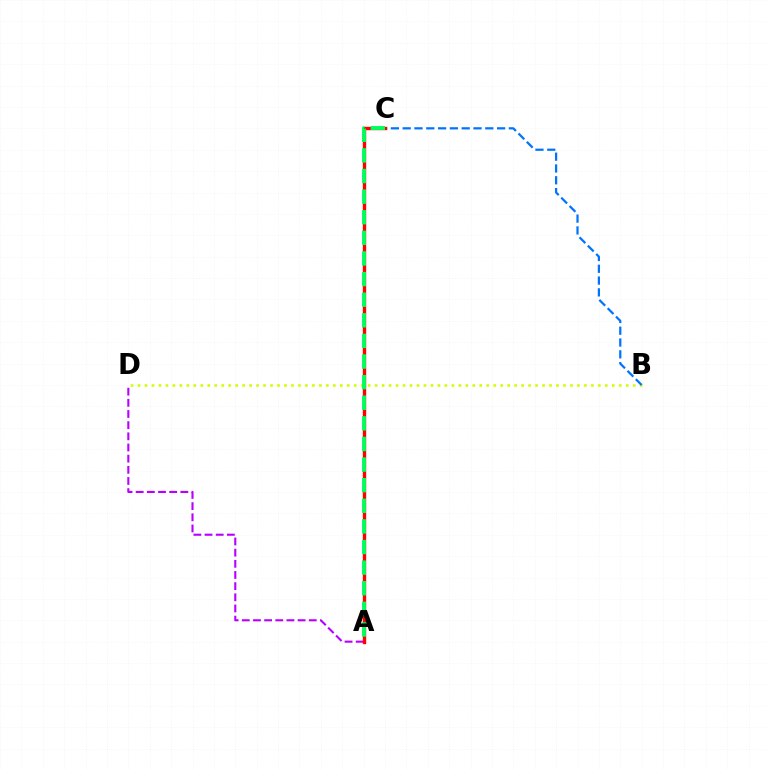{('B', 'D'): [{'color': '#d1ff00', 'line_style': 'dotted', 'thickness': 1.89}], ('B', 'C'): [{'color': '#0074ff', 'line_style': 'dashed', 'thickness': 1.6}], ('A', 'D'): [{'color': '#b900ff', 'line_style': 'dashed', 'thickness': 1.52}], ('A', 'C'): [{'color': '#ff0000', 'line_style': 'solid', 'thickness': 2.44}, {'color': '#00ff5c', 'line_style': 'dashed', 'thickness': 2.8}]}